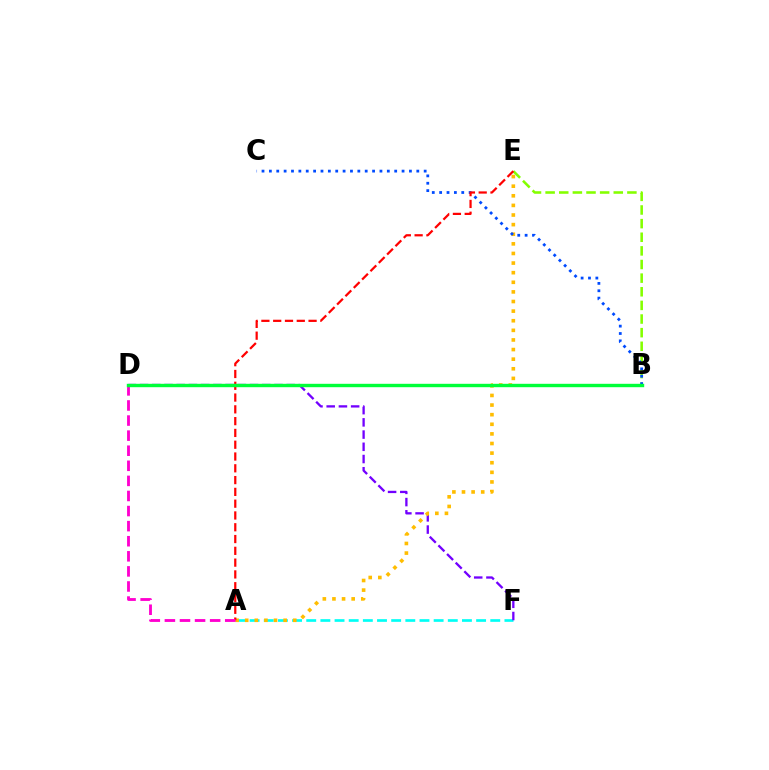{('A', 'F'): [{'color': '#00fff6', 'line_style': 'dashed', 'thickness': 1.92}], ('D', 'F'): [{'color': '#7200ff', 'line_style': 'dashed', 'thickness': 1.66}], ('B', 'E'): [{'color': '#84ff00', 'line_style': 'dashed', 'thickness': 1.85}], ('A', 'E'): [{'color': '#ffbd00', 'line_style': 'dotted', 'thickness': 2.61}, {'color': '#ff0000', 'line_style': 'dashed', 'thickness': 1.6}], ('B', 'C'): [{'color': '#004bff', 'line_style': 'dotted', 'thickness': 2.0}], ('A', 'D'): [{'color': '#ff00cf', 'line_style': 'dashed', 'thickness': 2.05}], ('B', 'D'): [{'color': '#00ff39', 'line_style': 'solid', 'thickness': 2.45}]}